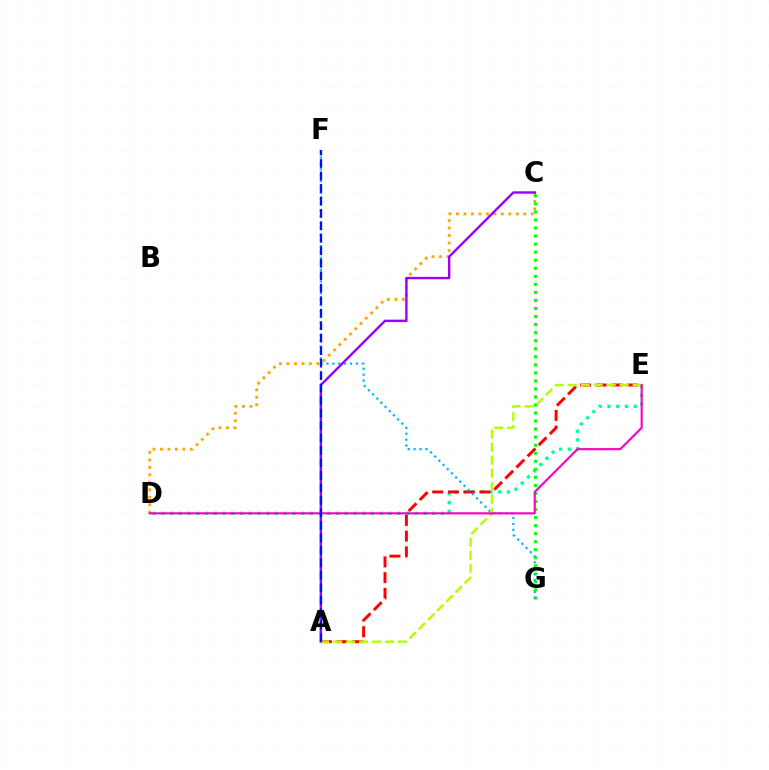{('D', 'E'): [{'color': '#00ff9d', 'line_style': 'dotted', 'thickness': 2.37}, {'color': '#ff00bd', 'line_style': 'solid', 'thickness': 1.54}], ('C', 'D'): [{'color': '#ffa500', 'line_style': 'dotted', 'thickness': 2.03}], ('A', 'E'): [{'color': '#ff0000', 'line_style': 'dashed', 'thickness': 2.14}, {'color': '#b3ff00', 'line_style': 'dashed', 'thickness': 1.76}], ('C', 'G'): [{'color': '#08ff00', 'line_style': 'dotted', 'thickness': 2.18}], ('F', 'G'): [{'color': '#00b5ff', 'line_style': 'dotted', 'thickness': 1.61}], ('A', 'C'): [{'color': '#9b00ff', 'line_style': 'solid', 'thickness': 1.73}], ('A', 'F'): [{'color': '#0010ff', 'line_style': 'dashed', 'thickness': 1.7}]}